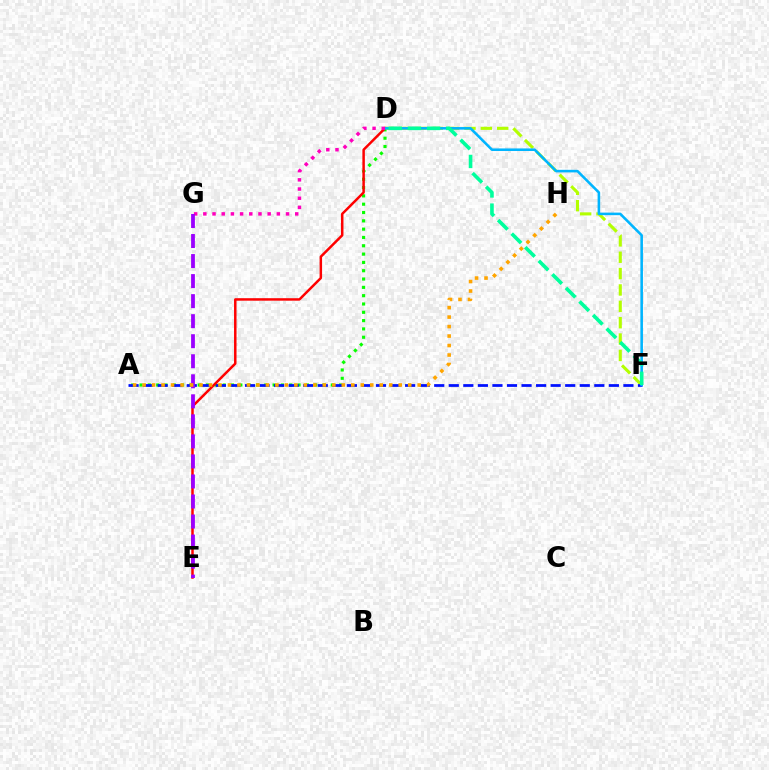{('A', 'D'): [{'color': '#08ff00', 'line_style': 'dotted', 'thickness': 2.26}], ('D', 'F'): [{'color': '#b3ff00', 'line_style': 'dashed', 'thickness': 2.22}, {'color': '#00b5ff', 'line_style': 'solid', 'thickness': 1.85}, {'color': '#00ff9d', 'line_style': 'dashed', 'thickness': 2.61}], ('A', 'F'): [{'color': '#0010ff', 'line_style': 'dashed', 'thickness': 1.98}], ('D', 'E'): [{'color': '#ff0000', 'line_style': 'solid', 'thickness': 1.79}], ('D', 'G'): [{'color': '#ff00bd', 'line_style': 'dotted', 'thickness': 2.5}], ('E', 'G'): [{'color': '#9b00ff', 'line_style': 'dashed', 'thickness': 2.72}], ('A', 'H'): [{'color': '#ffa500', 'line_style': 'dotted', 'thickness': 2.58}]}